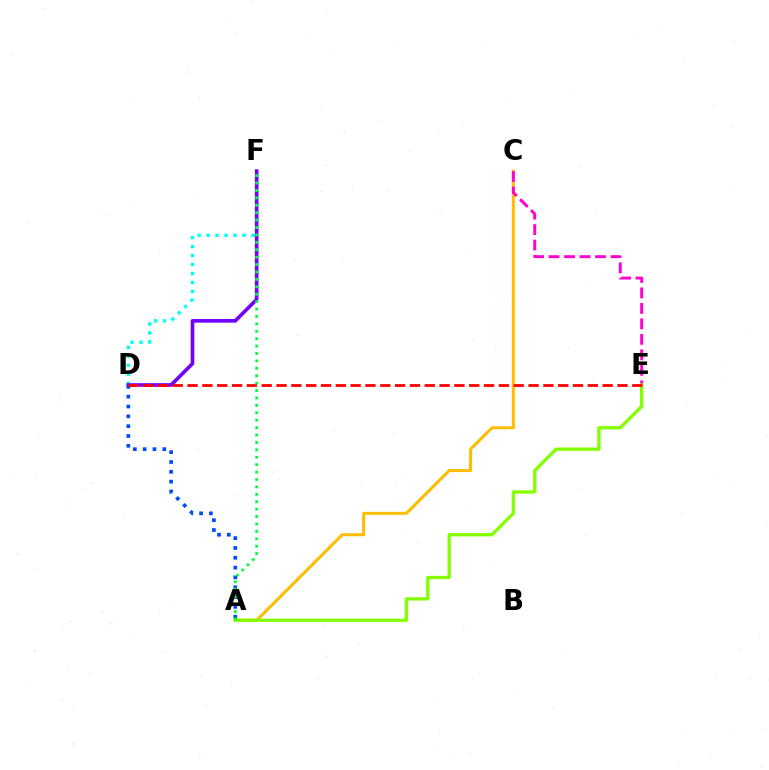{('A', 'C'): [{'color': '#ffbd00', 'line_style': 'solid', 'thickness': 2.18}], ('D', 'F'): [{'color': '#00fff6', 'line_style': 'dotted', 'thickness': 2.44}, {'color': '#7200ff', 'line_style': 'solid', 'thickness': 2.62}], ('C', 'E'): [{'color': '#ff00cf', 'line_style': 'dashed', 'thickness': 2.1}], ('A', 'D'): [{'color': '#004bff', 'line_style': 'dotted', 'thickness': 2.67}], ('A', 'E'): [{'color': '#84ff00', 'line_style': 'solid', 'thickness': 2.37}], ('D', 'E'): [{'color': '#ff0000', 'line_style': 'dashed', 'thickness': 2.01}], ('A', 'F'): [{'color': '#00ff39', 'line_style': 'dotted', 'thickness': 2.01}]}